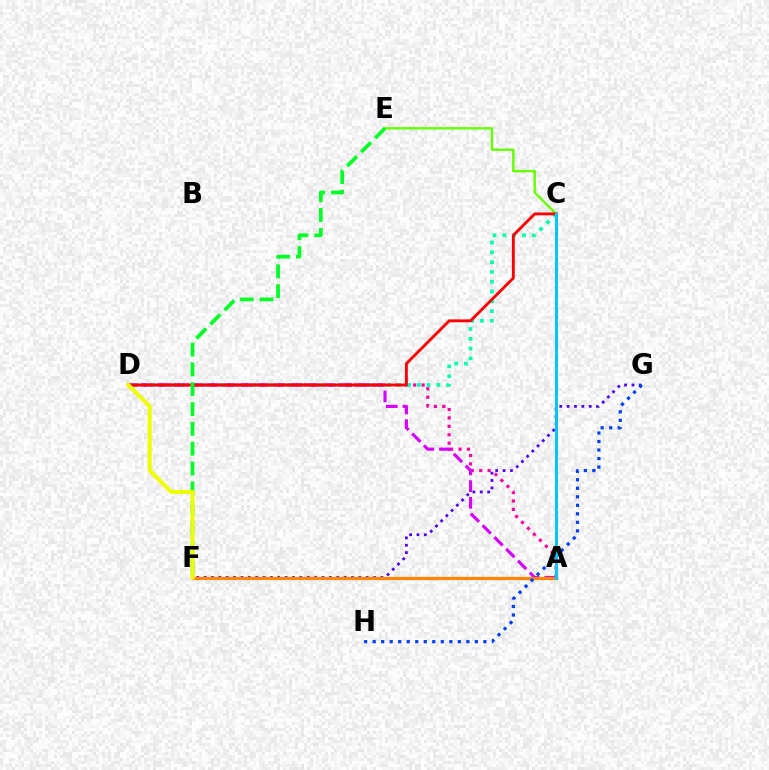{('A', 'D'): [{'color': '#ff00a0', 'line_style': 'dotted', 'thickness': 2.29}, {'color': '#d600ff', 'line_style': 'dashed', 'thickness': 2.27}], ('C', 'D'): [{'color': '#00ffaf', 'line_style': 'dotted', 'thickness': 2.66}, {'color': '#ff0000', 'line_style': 'solid', 'thickness': 2.07}], ('C', 'E'): [{'color': '#66ff00', 'line_style': 'solid', 'thickness': 1.73}], ('F', 'G'): [{'color': '#4f00ff', 'line_style': 'dotted', 'thickness': 2.0}], ('A', 'F'): [{'color': '#ff8800', 'line_style': 'solid', 'thickness': 2.34}], ('G', 'H'): [{'color': '#003fff', 'line_style': 'dotted', 'thickness': 2.31}], ('E', 'F'): [{'color': '#00ff27', 'line_style': 'dashed', 'thickness': 2.69}], ('A', 'C'): [{'color': '#00c7ff', 'line_style': 'solid', 'thickness': 2.12}], ('D', 'F'): [{'color': '#eeff00', 'line_style': 'solid', 'thickness': 2.87}]}